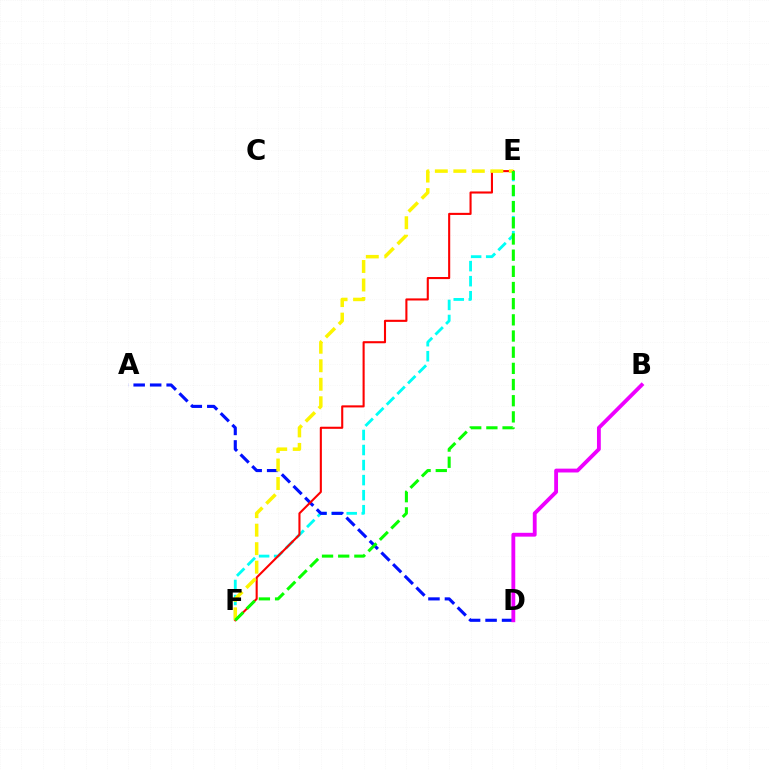{('E', 'F'): [{'color': '#00fff6', 'line_style': 'dashed', 'thickness': 2.04}, {'color': '#ff0000', 'line_style': 'solid', 'thickness': 1.51}, {'color': '#fcf500', 'line_style': 'dashed', 'thickness': 2.51}, {'color': '#08ff00', 'line_style': 'dashed', 'thickness': 2.2}], ('A', 'D'): [{'color': '#0010ff', 'line_style': 'dashed', 'thickness': 2.24}], ('B', 'D'): [{'color': '#ee00ff', 'line_style': 'solid', 'thickness': 2.76}]}